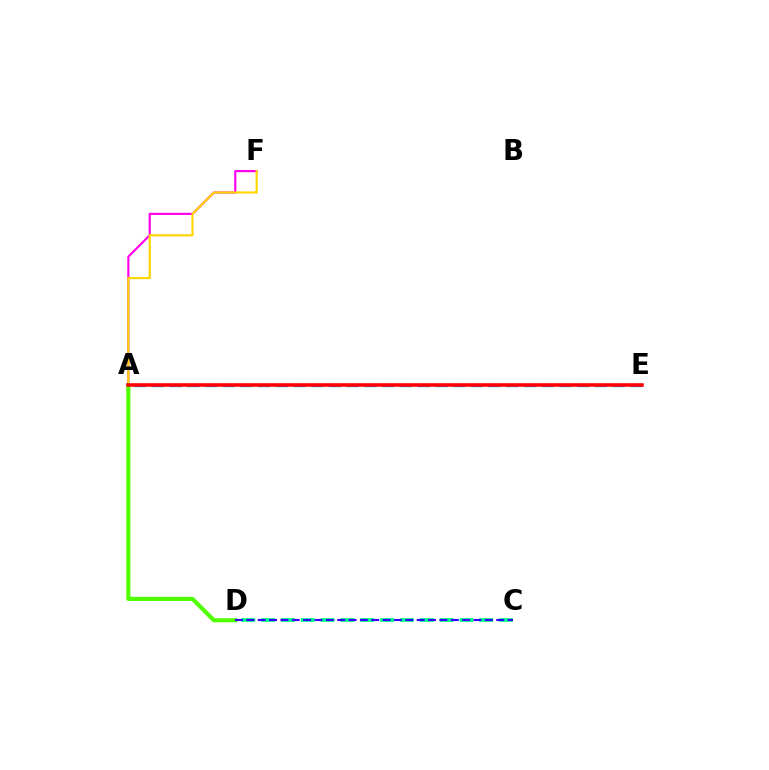{('A', 'F'): [{'color': '#ff00ed', 'line_style': 'solid', 'thickness': 1.56}, {'color': '#ffd500', 'line_style': 'solid', 'thickness': 1.56}], ('C', 'D'): [{'color': '#00ff86', 'line_style': 'dashed', 'thickness': 2.69}, {'color': '#3700ff', 'line_style': 'dashed', 'thickness': 1.54}], ('A', 'E'): [{'color': '#009eff', 'line_style': 'dashed', 'thickness': 2.41}, {'color': '#ff0000', 'line_style': 'solid', 'thickness': 2.54}], ('A', 'D'): [{'color': '#4fff00', 'line_style': 'solid', 'thickness': 2.96}]}